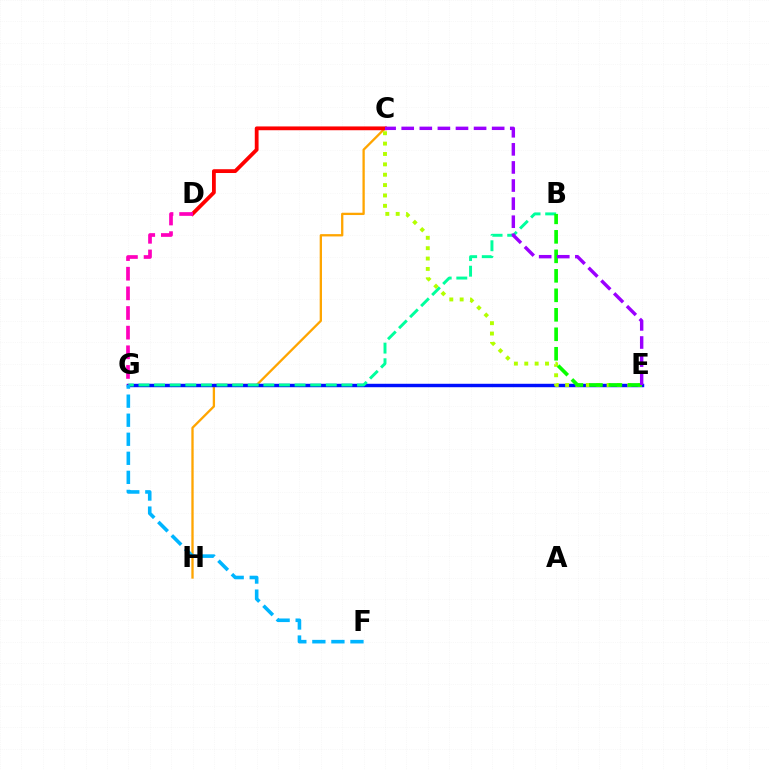{('C', 'H'): [{'color': '#ffa500', 'line_style': 'solid', 'thickness': 1.66}], ('E', 'G'): [{'color': '#0010ff', 'line_style': 'solid', 'thickness': 2.48}], ('B', 'G'): [{'color': '#00ff9d', 'line_style': 'dashed', 'thickness': 2.12}], ('C', 'D'): [{'color': '#ff0000', 'line_style': 'solid', 'thickness': 2.73}], ('F', 'G'): [{'color': '#00b5ff', 'line_style': 'dashed', 'thickness': 2.59}], ('C', 'E'): [{'color': '#b3ff00', 'line_style': 'dotted', 'thickness': 2.82}, {'color': '#9b00ff', 'line_style': 'dashed', 'thickness': 2.46}], ('B', 'E'): [{'color': '#08ff00', 'line_style': 'dashed', 'thickness': 2.65}], ('D', 'G'): [{'color': '#ff00bd', 'line_style': 'dashed', 'thickness': 2.67}]}